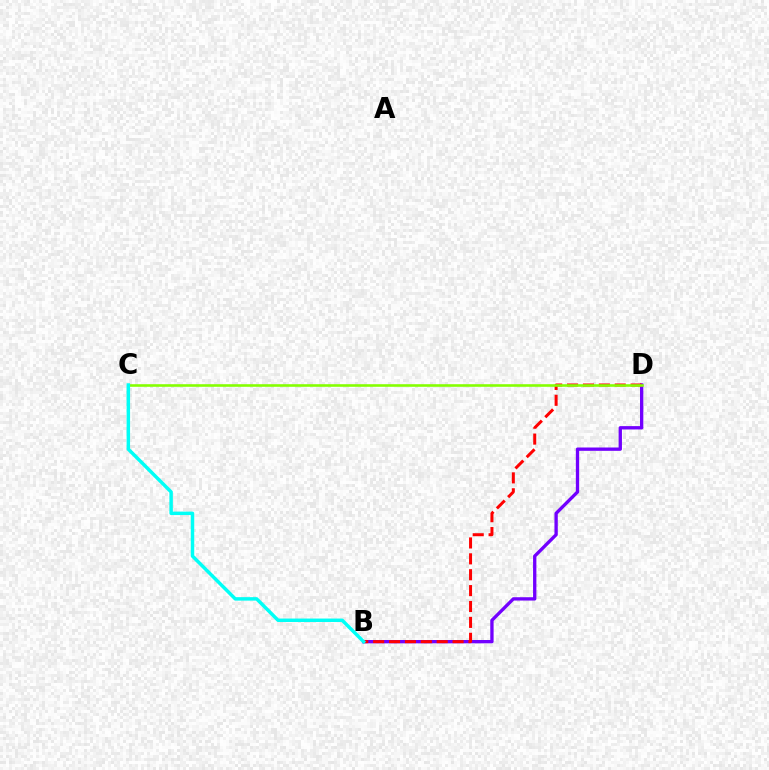{('B', 'D'): [{'color': '#7200ff', 'line_style': 'solid', 'thickness': 2.39}, {'color': '#ff0000', 'line_style': 'dashed', 'thickness': 2.16}], ('C', 'D'): [{'color': '#84ff00', 'line_style': 'solid', 'thickness': 1.87}], ('B', 'C'): [{'color': '#00fff6', 'line_style': 'solid', 'thickness': 2.49}]}